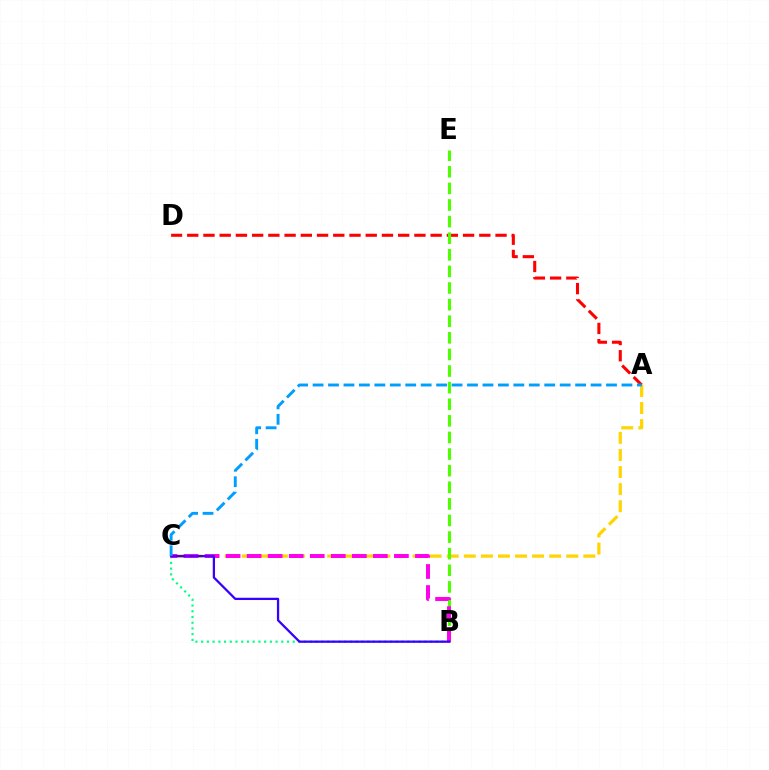{('A', 'C'): [{'color': '#ffd500', 'line_style': 'dashed', 'thickness': 2.32}, {'color': '#009eff', 'line_style': 'dashed', 'thickness': 2.1}], ('A', 'D'): [{'color': '#ff0000', 'line_style': 'dashed', 'thickness': 2.2}], ('B', 'C'): [{'color': '#00ff86', 'line_style': 'dotted', 'thickness': 1.55}, {'color': '#ff00ed', 'line_style': 'dashed', 'thickness': 2.86}, {'color': '#3700ff', 'line_style': 'solid', 'thickness': 1.63}], ('B', 'E'): [{'color': '#4fff00', 'line_style': 'dashed', 'thickness': 2.26}]}